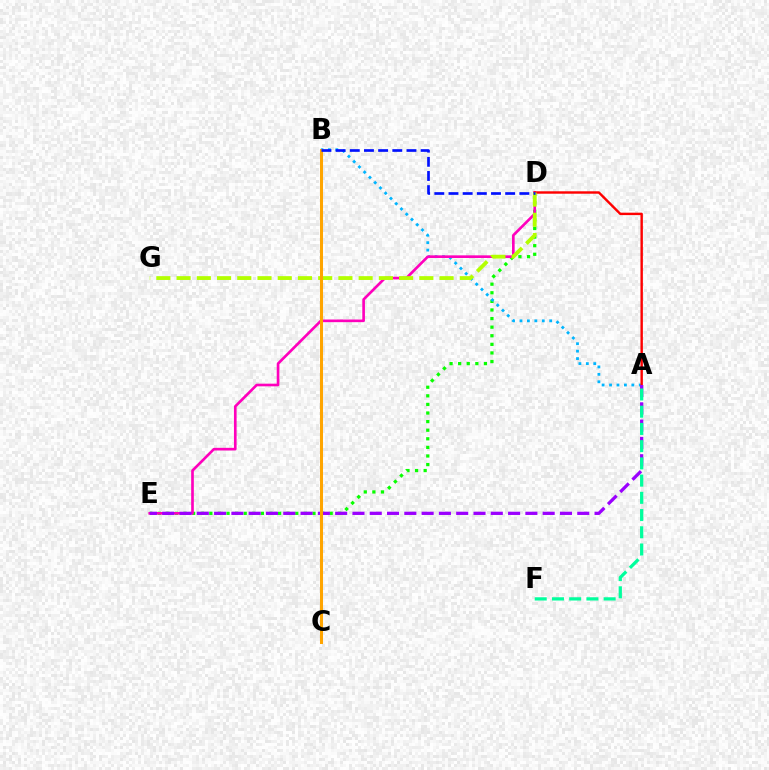{('D', 'E'): [{'color': '#08ff00', 'line_style': 'dotted', 'thickness': 2.33}, {'color': '#ff00bd', 'line_style': 'solid', 'thickness': 1.91}], ('A', 'B'): [{'color': '#00b5ff', 'line_style': 'dotted', 'thickness': 2.02}], ('A', 'D'): [{'color': '#ff0000', 'line_style': 'solid', 'thickness': 1.74}], ('A', 'E'): [{'color': '#9b00ff', 'line_style': 'dashed', 'thickness': 2.35}], ('D', 'G'): [{'color': '#b3ff00', 'line_style': 'dashed', 'thickness': 2.75}], ('B', 'C'): [{'color': '#ffa500', 'line_style': 'solid', 'thickness': 2.18}], ('A', 'F'): [{'color': '#00ff9d', 'line_style': 'dashed', 'thickness': 2.34}], ('B', 'D'): [{'color': '#0010ff', 'line_style': 'dashed', 'thickness': 1.92}]}